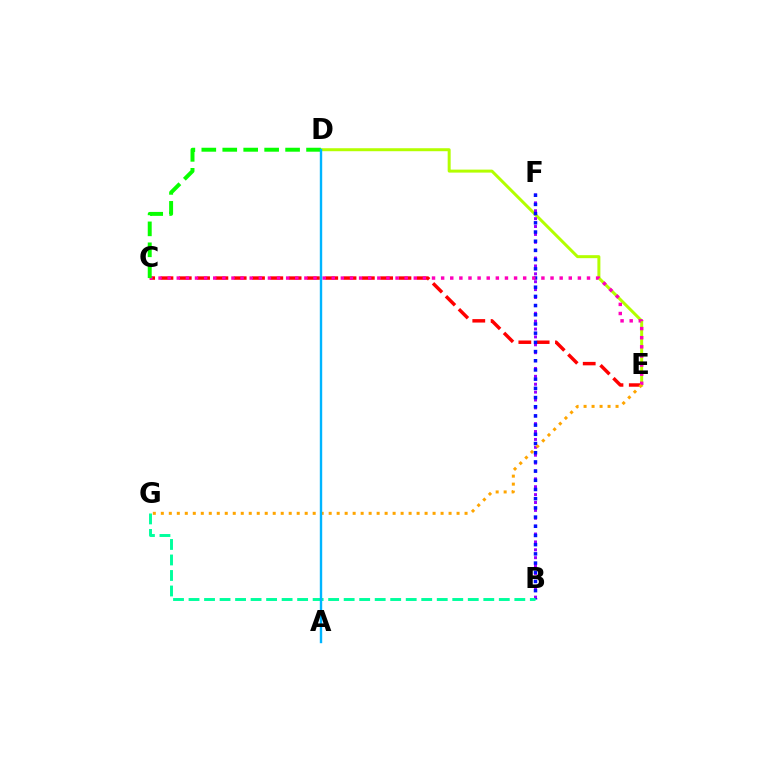{('D', 'E'): [{'color': '#b3ff00', 'line_style': 'solid', 'thickness': 2.15}], ('B', 'F'): [{'color': '#9b00ff', 'line_style': 'dotted', 'thickness': 2.14}, {'color': '#0010ff', 'line_style': 'dotted', 'thickness': 2.5}], ('C', 'E'): [{'color': '#ff0000', 'line_style': 'dashed', 'thickness': 2.49}, {'color': '#ff00bd', 'line_style': 'dotted', 'thickness': 2.48}], ('C', 'D'): [{'color': '#08ff00', 'line_style': 'dashed', 'thickness': 2.85}], ('E', 'G'): [{'color': '#ffa500', 'line_style': 'dotted', 'thickness': 2.17}], ('B', 'G'): [{'color': '#00ff9d', 'line_style': 'dashed', 'thickness': 2.11}], ('A', 'D'): [{'color': '#00b5ff', 'line_style': 'solid', 'thickness': 1.73}]}